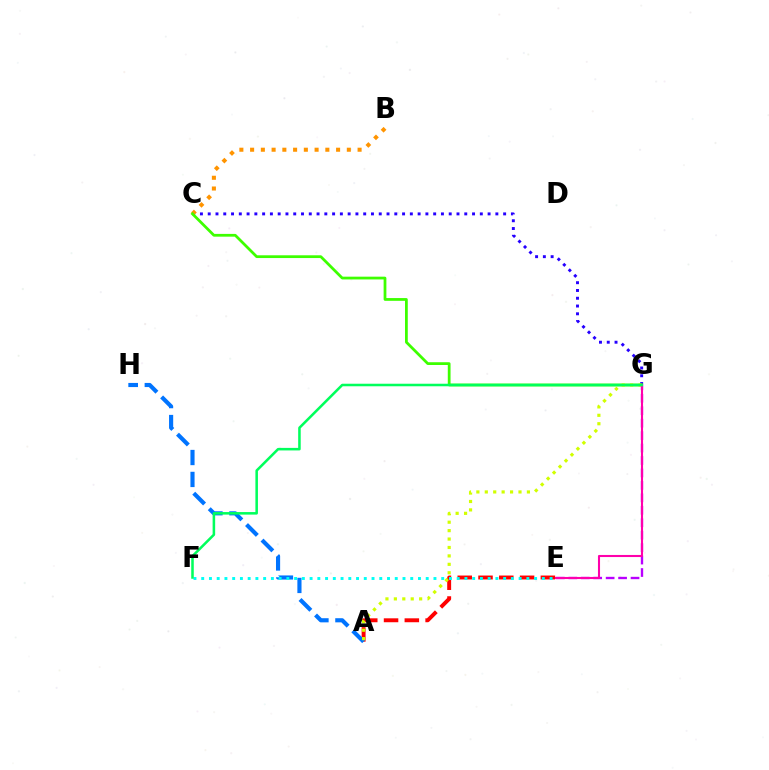{('C', 'G'): [{'color': '#2500ff', 'line_style': 'dotted', 'thickness': 2.11}, {'color': '#3dff00', 'line_style': 'solid', 'thickness': 1.99}], ('A', 'E'): [{'color': '#ff0000', 'line_style': 'dashed', 'thickness': 2.82}], ('B', 'C'): [{'color': '#ff9400', 'line_style': 'dotted', 'thickness': 2.92}], ('A', 'H'): [{'color': '#0074ff', 'line_style': 'dashed', 'thickness': 2.98}], ('A', 'G'): [{'color': '#d1ff00', 'line_style': 'dotted', 'thickness': 2.29}], ('E', 'F'): [{'color': '#00fff6', 'line_style': 'dotted', 'thickness': 2.1}], ('E', 'G'): [{'color': '#b900ff', 'line_style': 'dashed', 'thickness': 1.69}, {'color': '#ff00ac', 'line_style': 'solid', 'thickness': 1.5}], ('F', 'G'): [{'color': '#00ff5c', 'line_style': 'solid', 'thickness': 1.83}]}